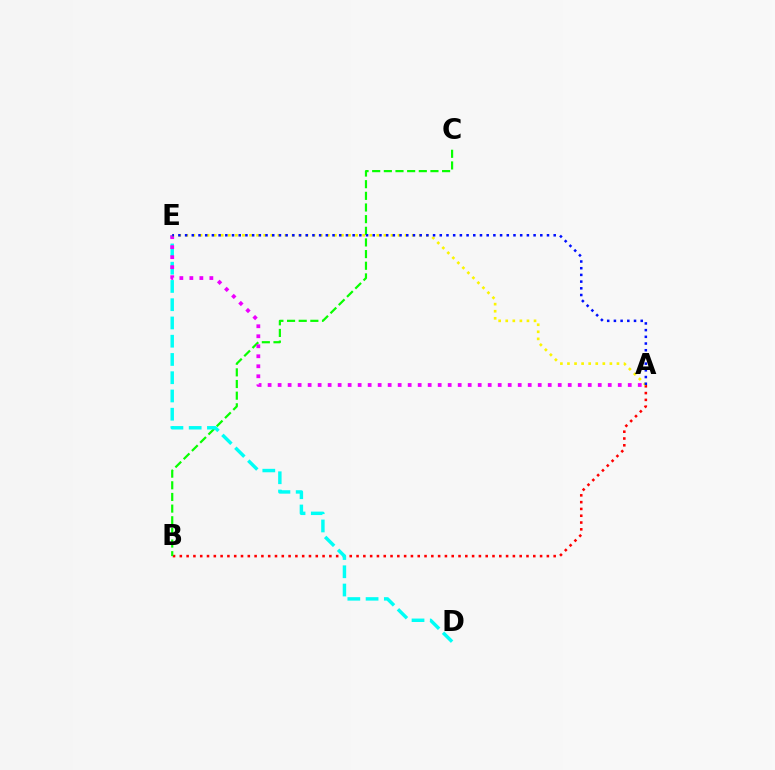{('A', 'B'): [{'color': '#ff0000', 'line_style': 'dotted', 'thickness': 1.85}], ('B', 'C'): [{'color': '#08ff00', 'line_style': 'dashed', 'thickness': 1.58}], ('D', 'E'): [{'color': '#00fff6', 'line_style': 'dashed', 'thickness': 2.48}], ('A', 'E'): [{'color': '#ee00ff', 'line_style': 'dotted', 'thickness': 2.72}, {'color': '#fcf500', 'line_style': 'dotted', 'thickness': 1.92}, {'color': '#0010ff', 'line_style': 'dotted', 'thickness': 1.82}]}